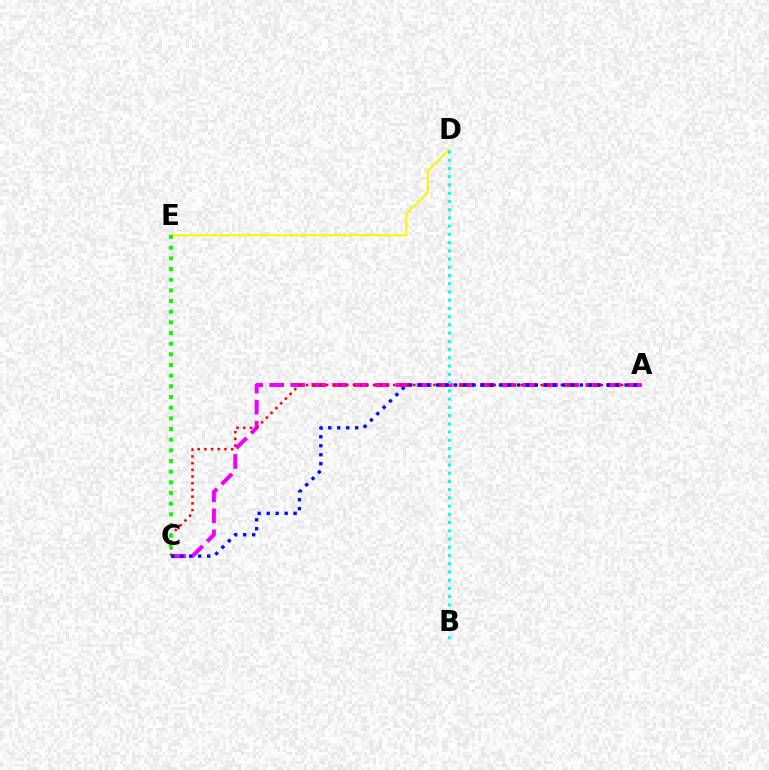{('D', 'E'): [{'color': '#fcf500', 'line_style': 'solid', 'thickness': 1.51}], ('A', 'C'): [{'color': '#ee00ff', 'line_style': 'dashed', 'thickness': 2.86}, {'color': '#ff0000', 'line_style': 'dotted', 'thickness': 1.82}, {'color': '#0010ff', 'line_style': 'dotted', 'thickness': 2.44}], ('B', 'D'): [{'color': '#00fff6', 'line_style': 'dotted', 'thickness': 2.24}], ('C', 'E'): [{'color': '#08ff00', 'line_style': 'dotted', 'thickness': 2.9}]}